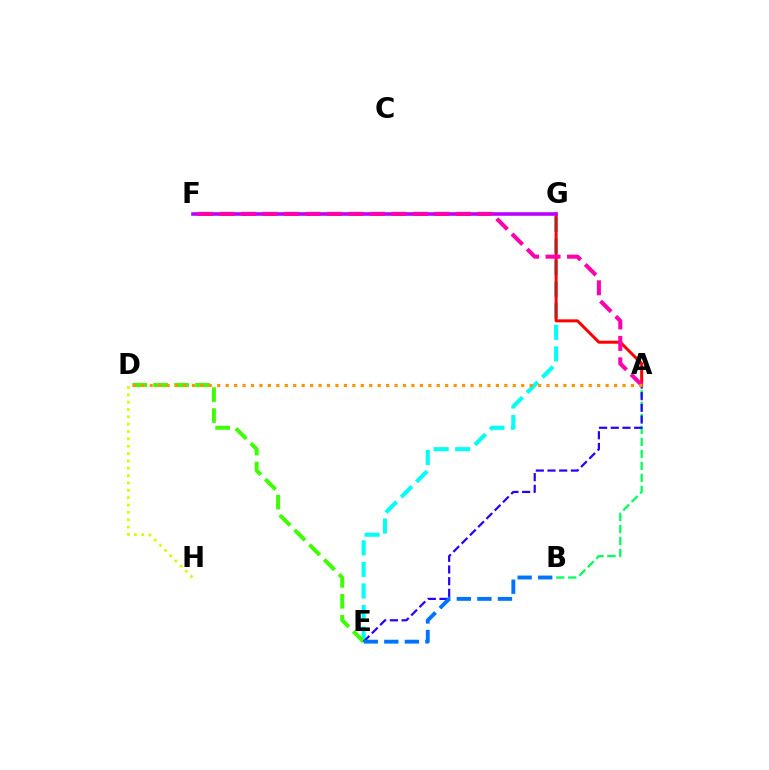{('A', 'B'): [{'color': '#00ff5c', 'line_style': 'dashed', 'thickness': 1.63}], ('E', 'G'): [{'color': '#00fff6', 'line_style': 'dashed', 'thickness': 2.93}], ('A', 'G'): [{'color': '#ff0000', 'line_style': 'solid', 'thickness': 2.15}], ('D', 'E'): [{'color': '#3dff00', 'line_style': 'dashed', 'thickness': 2.85}], ('F', 'G'): [{'color': '#b900ff', 'line_style': 'solid', 'thickness': 2.57}], ('A', 'F'): [{'color': '#ff00ac', 'line_style': 'dashed', 'thickness': 2.92}], ('D', 'H'): [{'color': '#d1ff00', 'line_style': 'dotted', 'thickness': 2.0}], ('A', 'E'): [{'color': '#2500ff', 'line_style': 'dashed', 'thickness': 1.59}], ('A', 'D'): [{'color': '#ff9400', 'line_style': 'dotted', 'thickness': 2.29}], ('B', 'E'): [{'color': '#0074ff', 'line_style': 'dashed', 'thickness': 2.79}]}